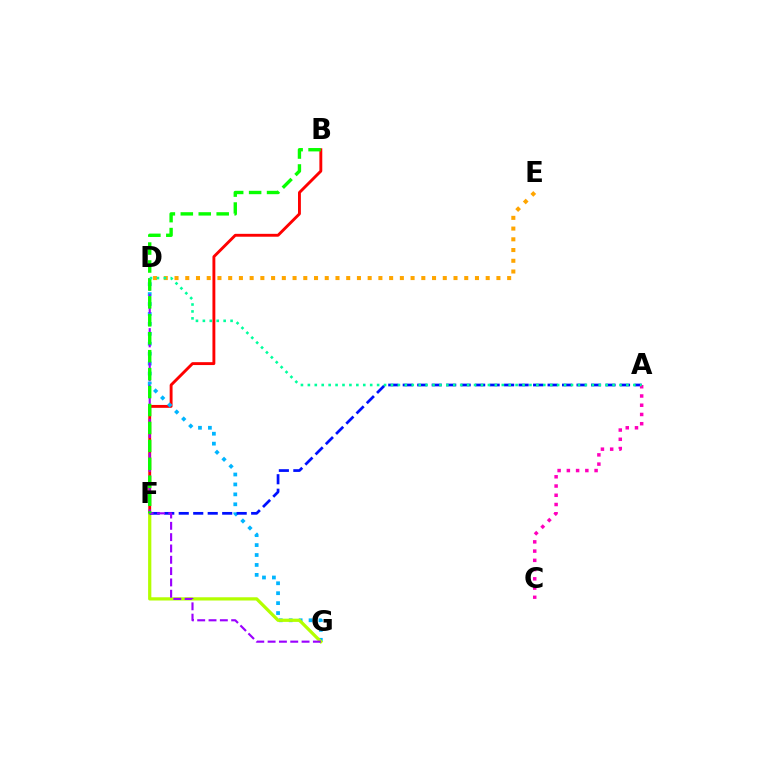{('B', 'F'): [{'color': '#ff0000', 'line_style': 'solid', 'thickness': 2.08}, {'color': '#08ff00', 'line_style': 'dashed', 'thickness': 2.44}], ('D', 'G'): [{'color': '#00b5ff', 'line_style': 'dotted', 'thickness': 2.7}, {'color': '#9b00ff', 'line_style': 'dashed', 'thickness': 1.54}], ('F', 'G'): [{'color': '#b3ff00', 'line_style': 'solid', 'thickness': 2.33}], ('D', 'E'): [{'color': '#ffa500', 'line_style': 'dotted', 'thickness': 2.92}], ('A', 'F'): [{'color': '#0010ff', 'line_style': 'dashed', 'thickness': 1.97}], ('A', 'C'): [{'color': '#ff00bd', 'line_style': 'dotted', 'thickness': 2.51}], ('A', 'D'): [{'color': '#00ff9d', 'line_style': 'dotted', 'thickness': 1.88}]}